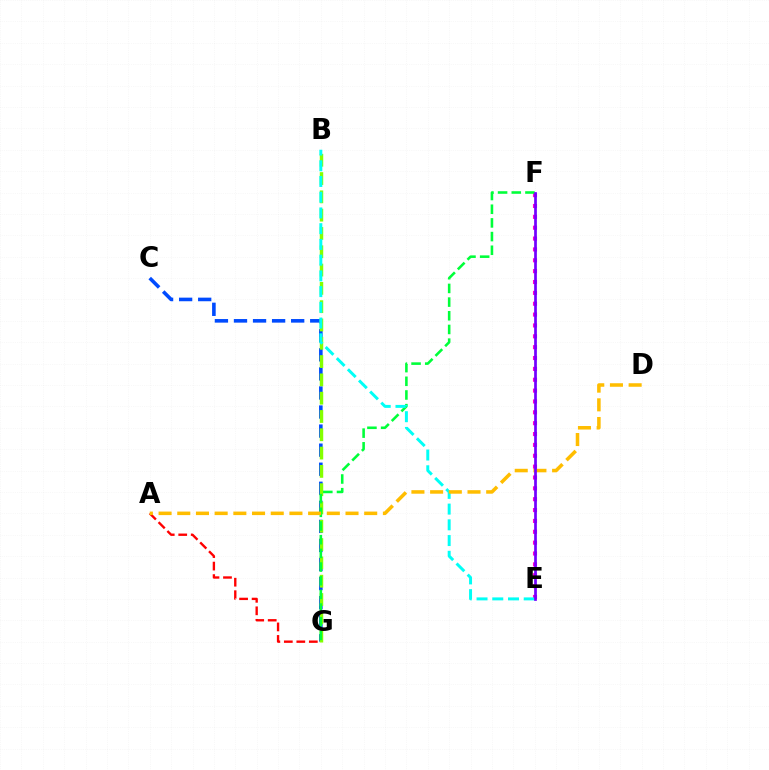{('A', 'G'): [{'color': '#ff0000', 'line_style': 'dashed', 'thickness': 1.7}], ('E', 'F'): [{'color': '#ff00cf', 'line_style': 'dotted', 'thickness': 2.95}, {'color': '#7200ff', 'line_style': 'solid', 'thickness': 1.96}], ('C', 'G'): [{'color': '#004bff', 'line_style': 'dashed', 'thickness': 2.59}], ('B', 'G'): [{'color': '#84ff00', 'line_style': 'dashed', 'thickness': 2.49}], ('F', 'G'): [{'color': '#00ff39', 'line_style': 'dashed', 'thickness': 1.86}], ('B', 'E'): [{'color': '#00fff6', 'line_style': 'dashed', 'thickness': 2.14}], ('A', 'D'): [{'color': '#ffbd00', 'line_style': 'dashed', 'thickness': 2.54}]}